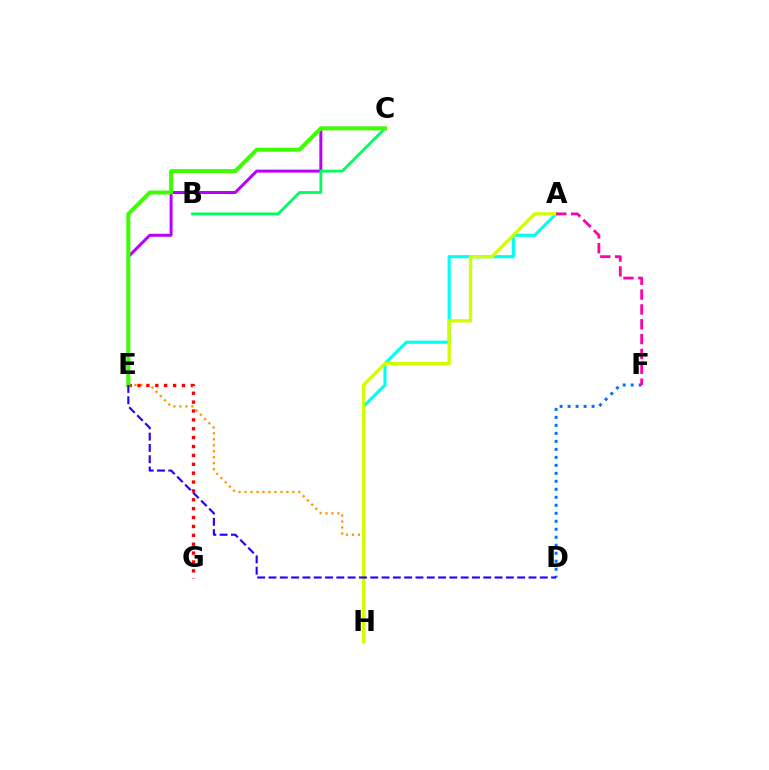{('A', 'H'): [{'color': '#00fff6', 'line_style': 'solid', 'thickness': 2.26}, {'color': '#d1ff00', 'line_style': 'solid', 'thickness': 2.39}], ('E', 'H'): [{'color': '#ff9400', 'line_style': 'dotted', 'thickness': 1.63}], ('E', 'G'): [{'color': '#ff0000', 'line_style': 'dotted', 'thickness': 2.41}], ('C', 'E'): [{'color': '#b900ff', 'line_style': 'solid', 'thickness': 2.15}, {'color': '#3dff00', 'line_style': 'solid', 'thickness': 2.89}], ('B', 'C'): [{'color': '#00ff5c', 'line_style': 'solid', 'thickness': 2.02}], ('D', 'F'): [{'color': '#0074ff', 'line_style': 'dotted', 'thickness': 2.17}], ('A', 'F'): [{'color': '#ff00ac', 'line_style': 'dashed', 'thickness': 2.02}], ('D', 'E'): [{'color': '#2500ff', 'line_style': 'dashed', 'thickness': 1.54}]}